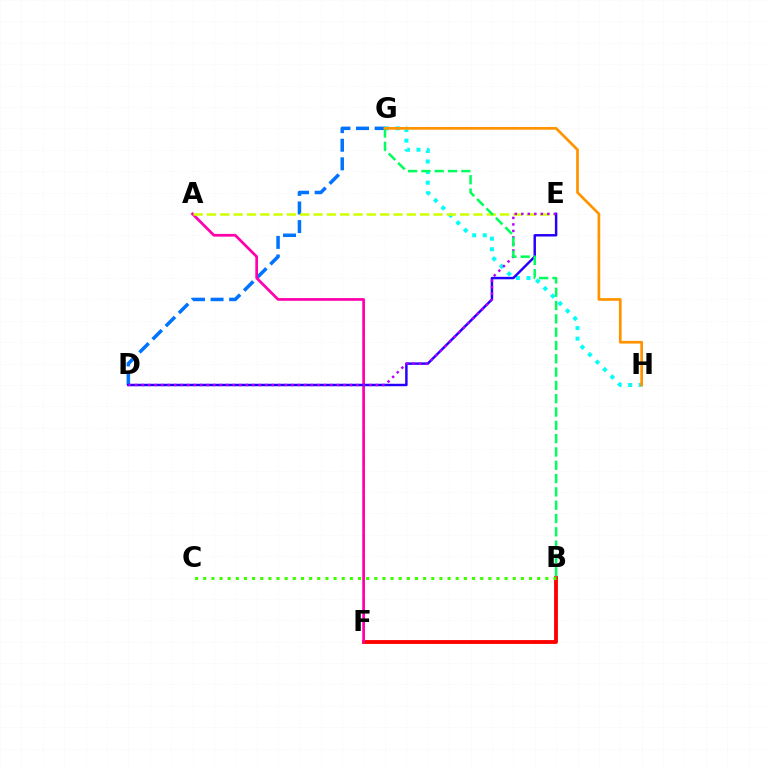{('B', 'F'): [{'color': '#ff0000', 'line_style': 'solid', 'thickness': 2.76}], ('G', 'H'): [{'color': '#00fff6', 'line_style': 'dotted', 'thickness': 2.87}, {'color': '#ff9400', 'line_style': 'solid', 'thickness': 1.96}], ('D', 'G'): [{'color': '#0074ff', 'line_style': 'dashed', 'thickness': 2.53}], ('A', 'F'): [{'color': '#ff00ac', 'line_style': 'solid', 'thickness': 1.95}], ('A', 'E'): [{'color': '#d1ff00', 'line_style': 'dashed', 'thickness': 1.81}], ('D', 'E'): [{'color': '#2500ff', 'line_style': 'solid', 'thickness': 1.77}, {'color': '#b900ff', 'line_style': 'dotted', 'thickness': 1.77}], ('B', 'C'): [{'color': '#3dff00', 'line_style': 'dotted', 'thickness': 2.21}], ('B', 'G'): [{'color': '#00ff5c', 'line_style': 'dashed', 'thickness': 1.81}]}